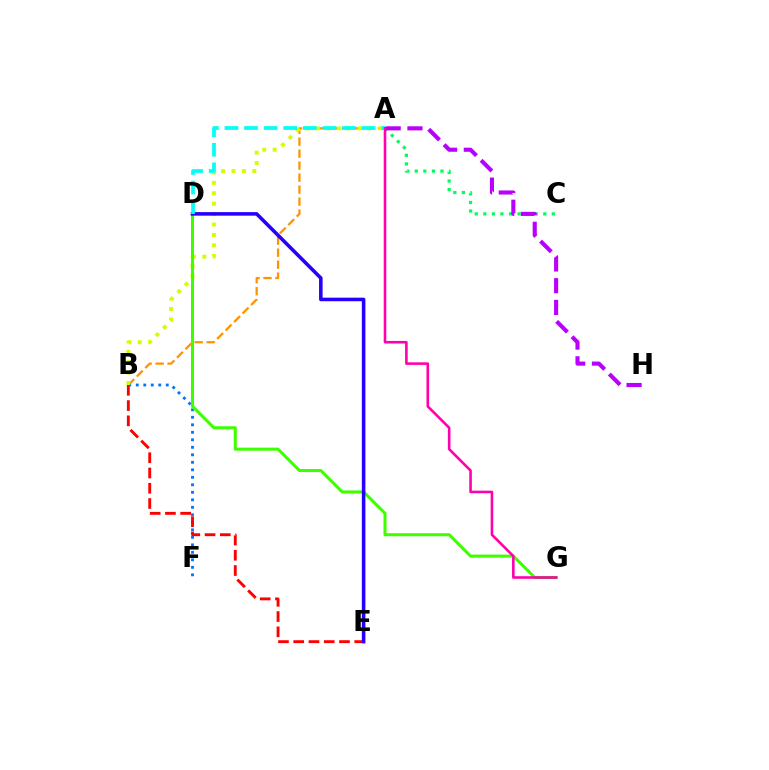{('A', 'C'): [{'color': '#00ff5c', 'line_style': 'dotted', 'thickness': 2.33}], ('A', 'B'): [{'color': '#ff9400', 'line_style': 'dashed', 'thickness': 1.63}, {'color': '#d1ff00', 'line_style': 'dotted', 'thickness': 2.83}], ('B', 'F'): [{'color': '#0074ff', 'line_style': 'dotted', 'thickness': 2.04}], ('D', 'G'): [{'color': '#3dff00', 'line_style': 'solid', 'thickness': 2.19}], ('B', 'E'): [{'color': '#ff0000', 'line_style': 'dashed', 'thickness': 2.07}], ('D', 'E'): [{'color': '#2500ff', 'line_style': 'solid', 'thickness': 2.56}], ('A', 'H'): [{'color': '#b900ff', 'line_style': 'dashed', 'thickness': 2.95}], ('A', 'D'): [{'color': '#00fff6', 'line_style': 'dashed', 'thickness': 2.66}], ('A', 'G'): [{'color': '#ff00ac', 'line_style': 'solid', 'thickness': 1.87}]}